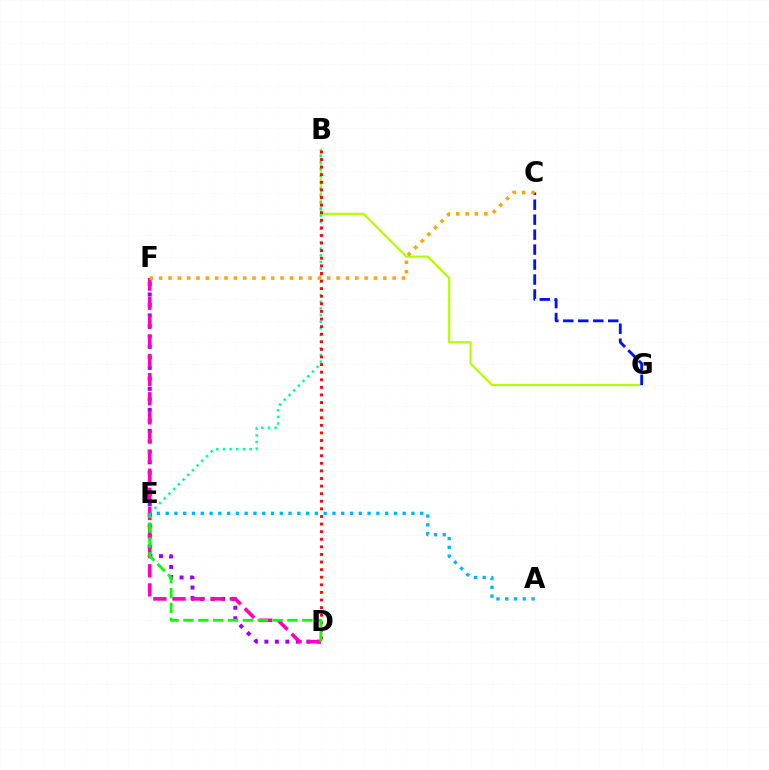{('B', 'G'): [{'color': '#b3ff00', 'line_style': 'solid', 'thickness': 1.59}], ('D', 'F'): [{'color': '#9b00ff', 'line_style': 'dotted', 'thickness': 2.85}, {'color': '#ff00bd', 'line_style': 'dashed', 'thickness': 2.6}], ('B', 'E'): [{'color': '#00ff9d', 'line_style': 'dotted', 'thickness': 1.8}], ('B', 'D'): [{'color': '#ff0000', 'line_style': 'dotted', 'thickness': 2.06}], ('C', 'G'): [{'color': '#0010ff', 'line_style': 'dashed', 'thickness': 2.03}], ('C', 'F'): [{'color': '#ffa500', 'line_style': 'dotted', 'thickness': 2.54}], ('D', 'E'): [{'color': '#08ff00', 'line_style': 'dashed', 'thickness': 2.02}], ('A', 'E'): [{'color': '#00b5ff', 'line_style': 'dotted', 'thickness': 2.39}]}